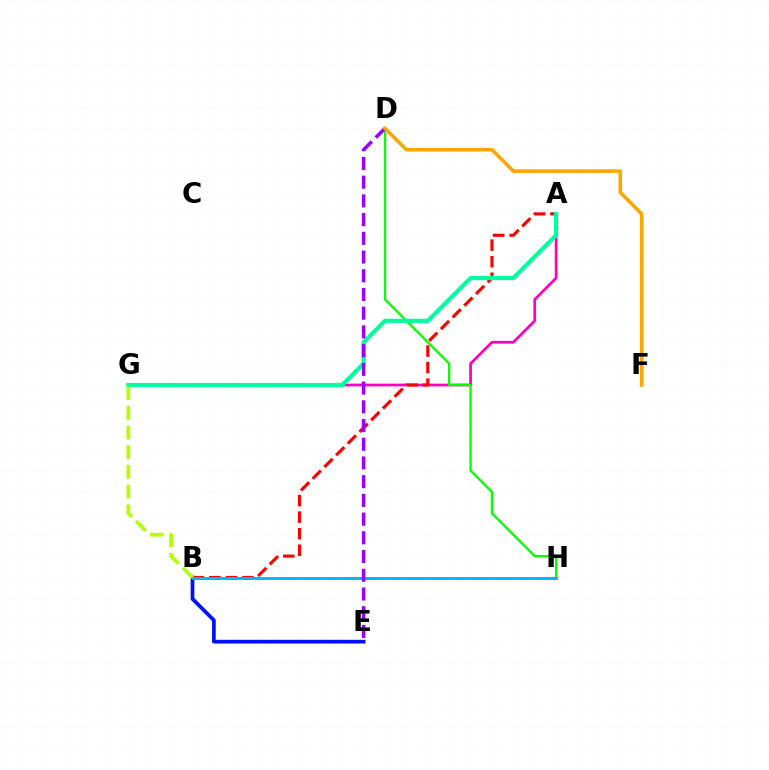{('A', 'G'): [{'color': '#ff00bd', 'line_style': 'solid', 'thickness': 1.97}, {'color': '#00ff9d', 'line_style': 'solid', 'thickness': 2.99}], ('D', 'H'): [{'color': '#08ff00', 'line_style': 'solid', 'thickness': 1.69}], ('B', 'E'): [{'color': '#0010ff', 'line_style': 'solid', 'thickness': 2.68}], ('A', 'B'): [{'color': '#ff0000', 'line_style': 'dashed', 'thickness': 2.25}], ('B', 'H'): [{'color': '#00b5ff', 'line_style': 'solid', 'thickness': 2.1}], ('B', 'G'): [{'color': '#b3ff00', 'line_style': 'dashed', 'thickness': 2.67}], ('D', 'E'): [{'color': '#9b00ff', 'line_style': 'dashed', 'thickness': 2.54}], ('D', 'F'): [{'color': '#ffa500', 'line_style': 'solid', 'thickness': 2.56}]}